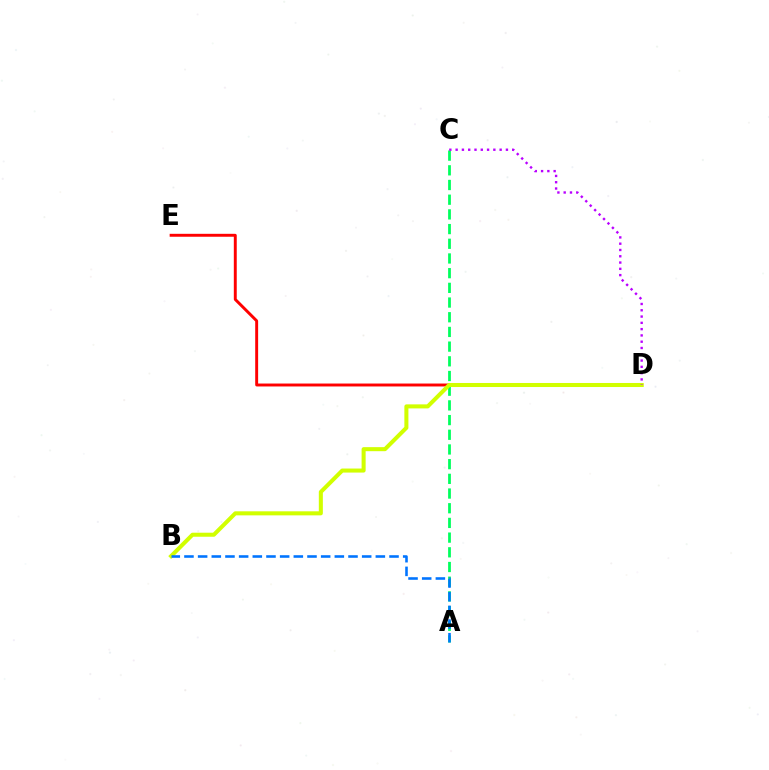{('A', 'C'): [{'color': '#00ff5c', 'line_style': 'dashed', 'thickness': 2.0}], ('D', 'E'): [{'color': '#ff0000', 'line_style': 'solid', 'thickness': 2.11}], ('B', 'D'): [{'color': '#d1ff00', 'line_style': 'solid', 'thickness': 2.91}], ('A', 'B'): [{'color': '#0074ff', 'line_style': 'dashed', 'thickness': 1.86}], ('C', 'D'): [{'color': '#b900ff', 'line_style': 'dotted', 'thickness': 1.71}]}